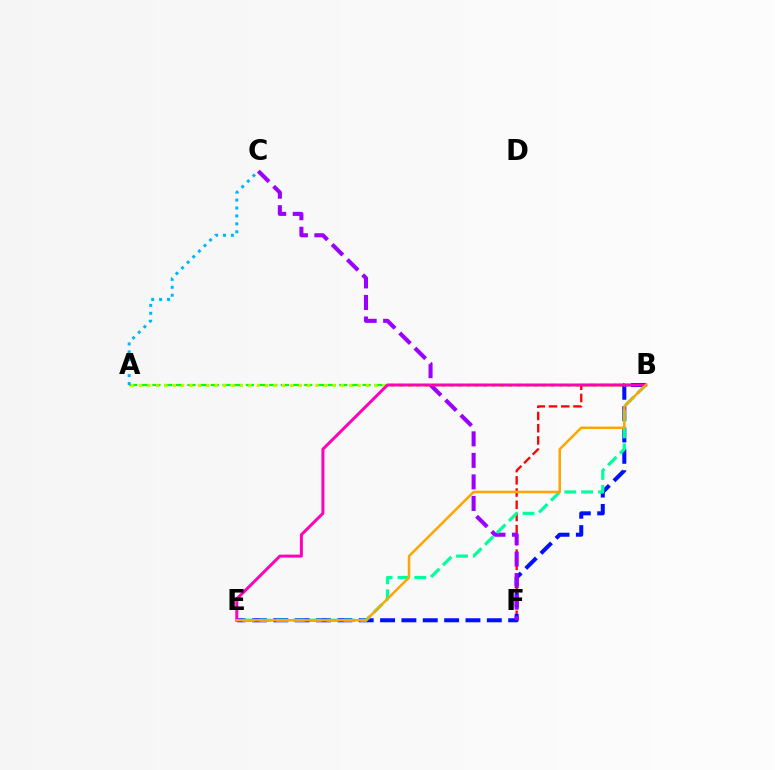{('B', 'F'): [{'color': '#ff0000', 'line_style': 'dashed', 'thickness': 1.66}], ('A', 'B'): [{'color': '#08ff00', 'line_style': 'dashed', 'thickness': 1.59}, {'color': '#b3ff00', 'line_style': 'dotted', 'thickness': 2.28}], ('B', 'E'): [{'color': '#0010ff', 'line_style': 'dashed', 'thickness': 2.9}, {'color': '#00ff9d', 'line_style': 'dashed', 'thickness': 2.29}, {'color': '#ff00bd', 'line_style': 'solid', 'thickness': 2.14}, {'color': '#ffa500', 'line_style': 'solid', 'thickness': 1.79}], ('C', 'F'): [{'color': '#9b00ff', 'line_style': 'dashed', 'thickness': 2.92}], ('A', 'C'): [{'color': '#00b5ff', 'line_style': 'dotted', 'thickness': 2.15}]}